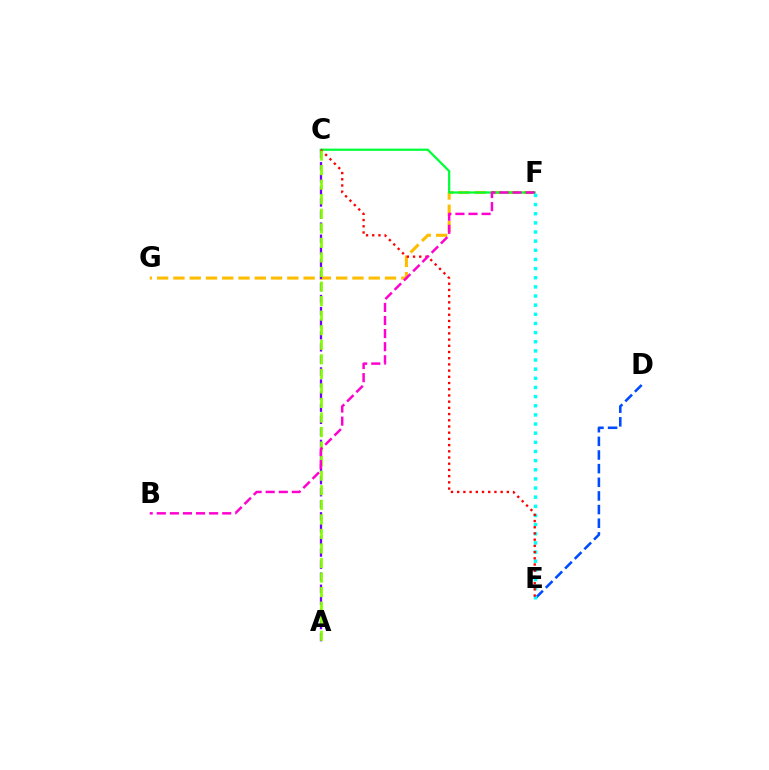{('F', 'G'): [{'color': '#ffbd00', 'line_style': 'dashed', 'thickness': 2.21}], ('C', 'F'): [{'color': '#00ff39', 'line_style': 'solid', 'thickness': 1.61}], ('A', 'C'): [{'color': '#7200ff', 'line_style': 'dashed', 'thickness': 1.64}, {'color': '#84ff00', 'line_style': 'dashed', 'thickness': 1.98}], ('D', 'E'): [{'color': '#004bff', 'line_style': 'dashed', 'thickness': 1.85}], ('E', 'F'): [{'color': '#00fff6', 'line_style': 'dotted', 'thickness': 2.48}], ('C', 'E'): [{'color': '#ff0000', 'line_style': 'dotted', 'thickness': 1.69}], ('B', 'F'): [{'color': '#ff00cf', 'line_style': 'dashed', 'thickness': 1.78}]}